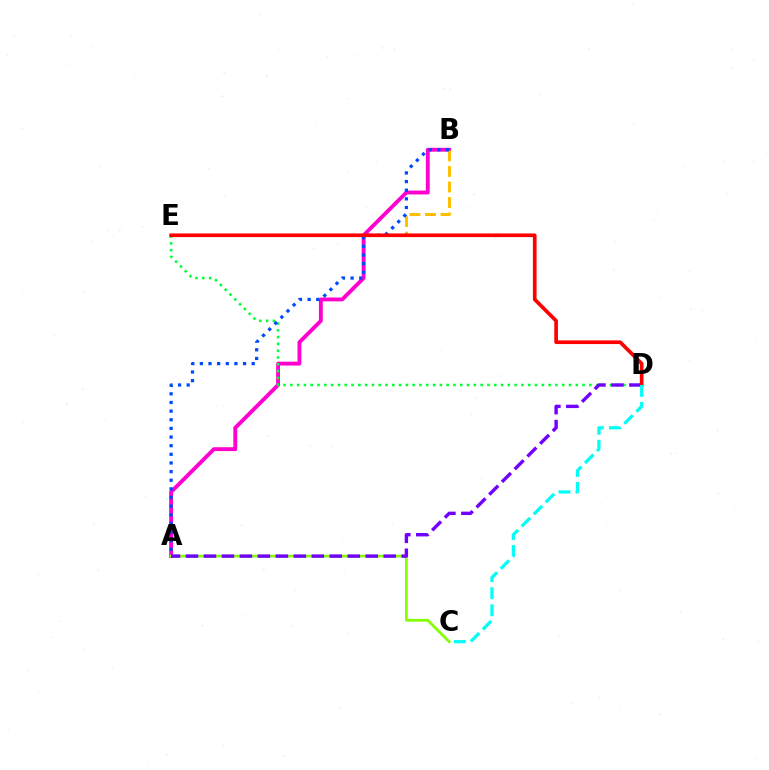{('A', 'B'): [{'color': '#ff00cf', 'line_style': 'solid', 'thickness': 2.79}, {'color': '#004bff', 'line_style': 'dotted', 'thickness': 2.35}], ('A', 'C'): [{'color': '#84ff00', 'line_style': 'solid', 'thickness': 1.97}], ('B', 'E'): [{'color': '#ffbd00', 'line_style': 'dashed', 'thickness': 2.11}], ('D', 'E'): [{'color': '#00ff39', 'line_style': 'dotted', 'thickness': 1.85}, {'color': '#ff0000', 'line_style': 'solid', 'thickness': 2.64}], ('A', 'D'): [{'color': '#7200ff', 'line_style': 'dashed', 'thickness': 2.44}], ('C', 'D'): [{'color': '#00fff6', 'line_style': 'dashed', 'thickness': 2.31}]}